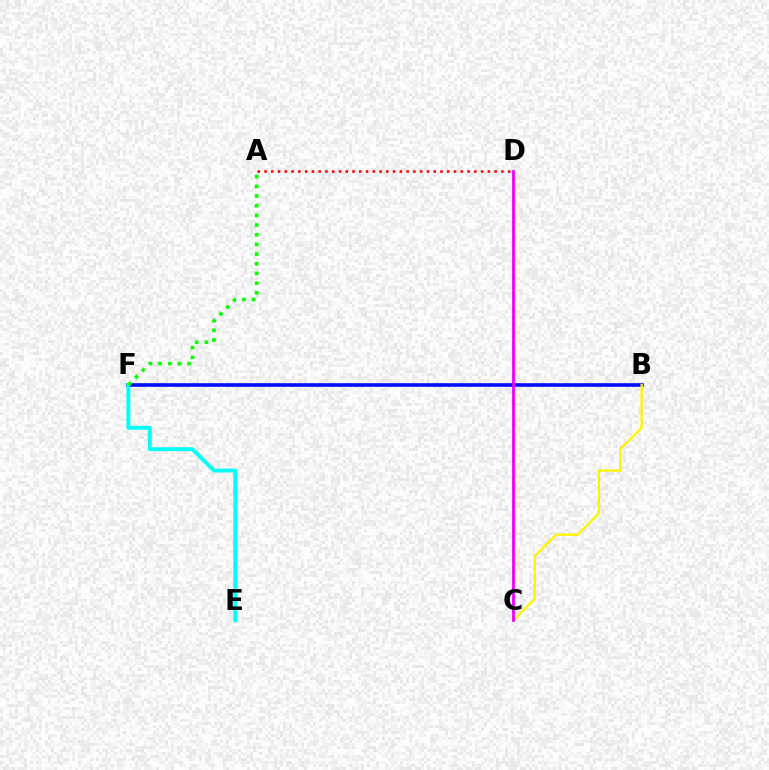{('B', 'F'): [{'color': '#0010ff', 'line_style': 'solid', 'thickness': 2.61}], ('B', 'C'): [{'color': '#fcf500', 'line_style': 'solid', 'thickness': 1.69}], ('C', 'D'): [{'color': '#ee00ff', 'line_style': 'solid', 'thickness': 2.01}], ('A', 'D'): [{'color': '#ff0000', 'line_style': 'dotted', 'thickness': 1.84}], ('E', 'F'): [{'color': '#00fff6', 'line_style': 'solid', 'thickness': 2.79}], ('A', 'F'): [{'color': '#08ff00', 'line_style': 'dotted', 'thickness': 2.63}]}